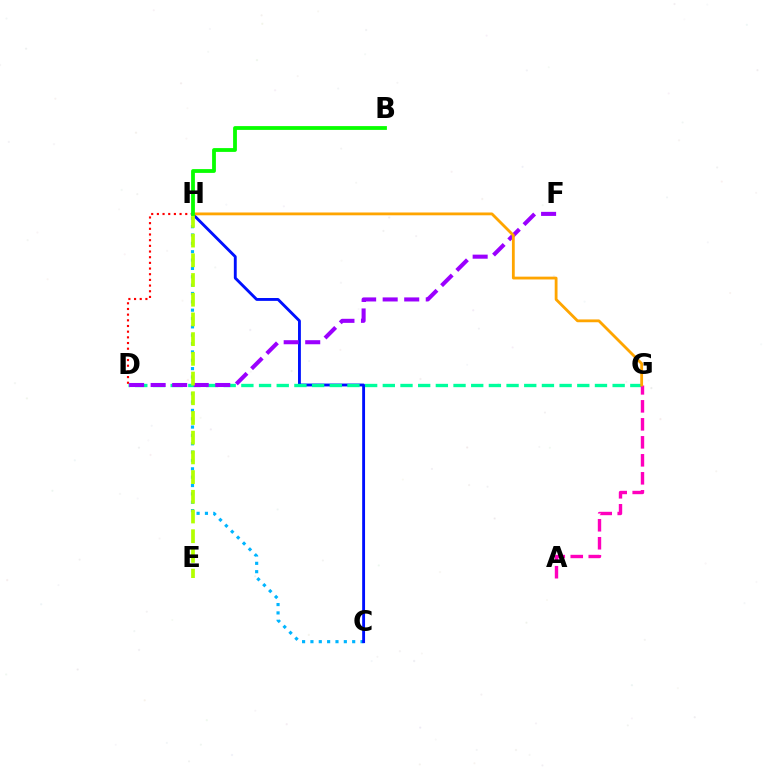{('C', 'H'): [{'color': '#00b5ff', 'line_style': 'dotted', 'thickness': 2.27}, {'color': '#0010ff', 'line_style': 'solid', 'thickness': 2.07}], ('D', 'G'): [{'color': '#00ff9d', 'line_style': 'dashed', 'thickness': 2.4}], ('A', 'G'): [{'color': '#ff00bd', 'line_style': 'dashed', 'thickness': 2.44}], ('D', 'F'): [{'color': '#9b00ff', 'line_style': 'dashed', 'thickness': 2.93}], ('E', 'H'): [{'color': '#b3ff00', 'line_style': 'dashed', 'thickness': 2.68}], ('D', 'H'): [{'color': '#ff0000', 'line_style': 'dotted', 'thickness': 1.54}], ('G', 'H'): [{'color': '#ffa500', 'line_style': 'solid', 'thickness': 2.02}], ('B', 'H'): [{'color': '#08ff00', 'line_style': 'solid', 'thickness': 2.74}]}